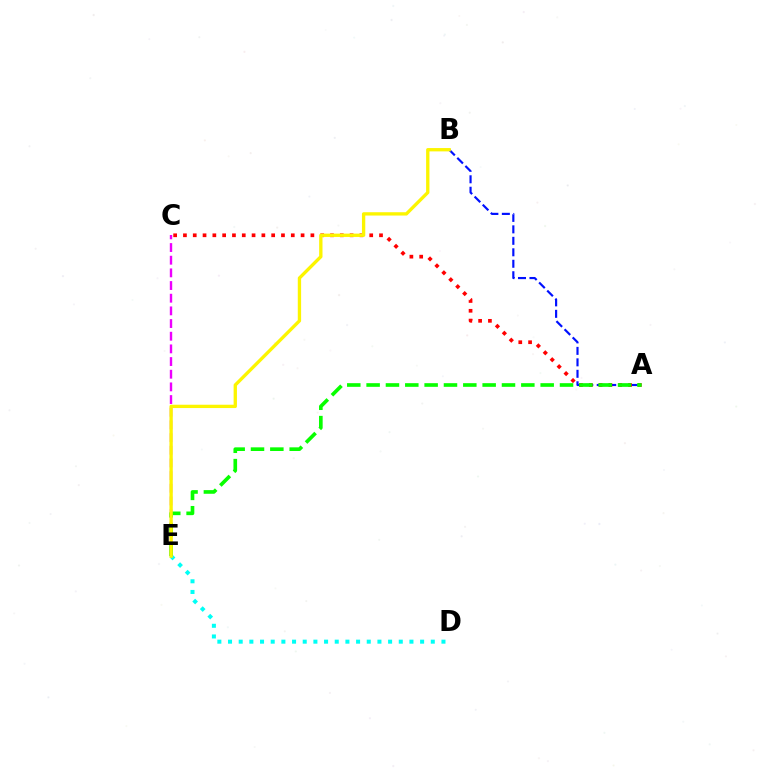{('D', 'E'): [{'color': '#00fff6', 'line_style': 'dotted', 'thickness': 2.9}], ('C', 'E'): [{'color': '#ee00ff', 'line_style': 'dashed', 'thickness': 1.72}], ('A', 'B'): [{'color': '#0010ff', 'line_style': 'dashed', 'thickness': 1.56}], ('A', 'C'): [{'color': '#ff0000', 'line_style': 'dotted', 'thickness': 2.66}], ('A', 'E'): [{'color': '#08ff00', 'line_style': 'dashed', 'thickness': 2.63}], ('B', 'E'): [{'color': '#fcf500', 'line_style': 'solid', 'thickness': 2.4}]}